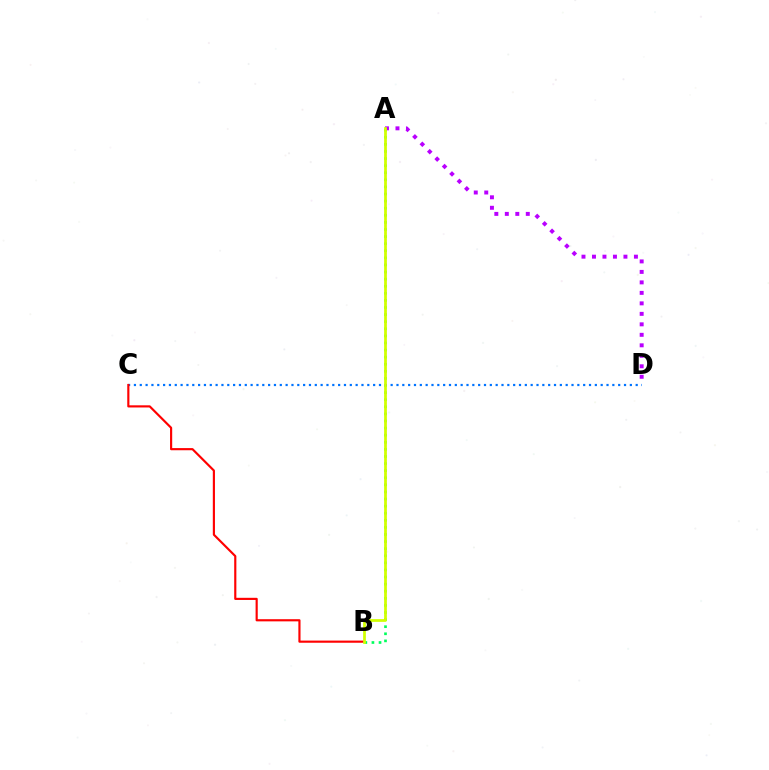{('A', 'B'): [{'color': '#00ff5c', 'line_style': 'dotted', 'thickness': 1.93}, {'color': '#d1ff00', 'line_style': 'solid', 'thickness': 1.98}], ('C', 'D'): [{'color': '#0074ff', 'line_style': 'dotted', 'thickness': 1.59}], ('A', 'D'): [{'color': '#b900ff', 'line_style': 'dotted', 'thickness': 2.85}], ('B', 'C'): [{'color': '#ff0000', 'line_style': 'solid', 'thickness': 1.56}]}